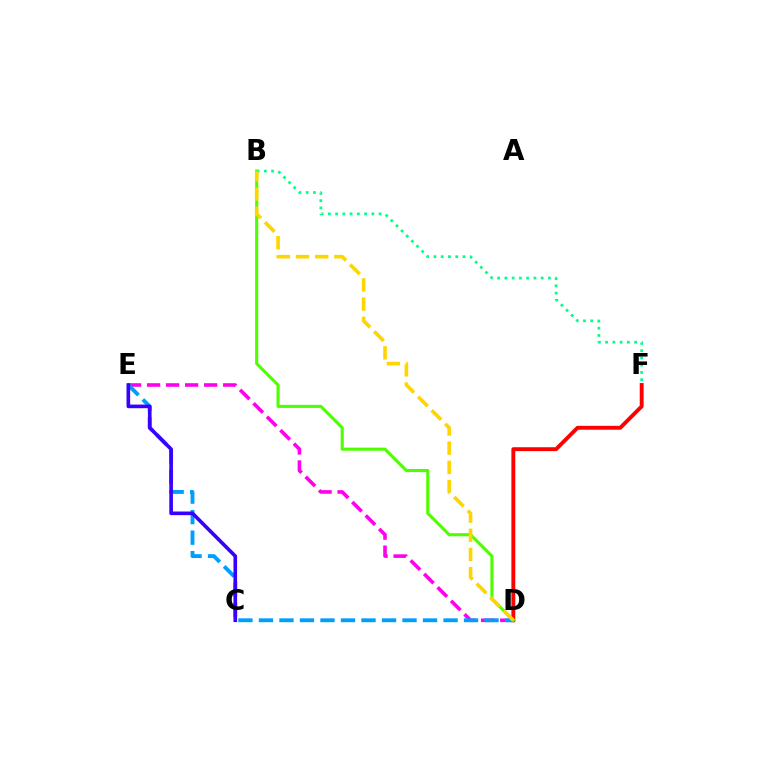{('D', 'E'): [{'color': '#ff00ed', 'line_style': 'dashed', 'thickness': 2.58}, {'color': '#009eff', 'line_style': 'dashed', 'thickness': 2.79}], ('D', 'F'): [{'color': '#ff0000', 'line_style': 'solid', 'thickness': 2.8}], ('B', 'F'): [{'color': '#00ff86', 'line_style': 'dotted', 'thickness': 1.97}], ('C', 'E'): [{'color': '#3700ff', 'line_style': 'solid', 'thickness': 2.61}], ('B', 'D'): [{'color': '#4fff00', 'line_style': 'solid', 'thickness': 2.23}, {'color': '#ffd500', 'line_style': 'dashed', 'thickness': 2.61}]}